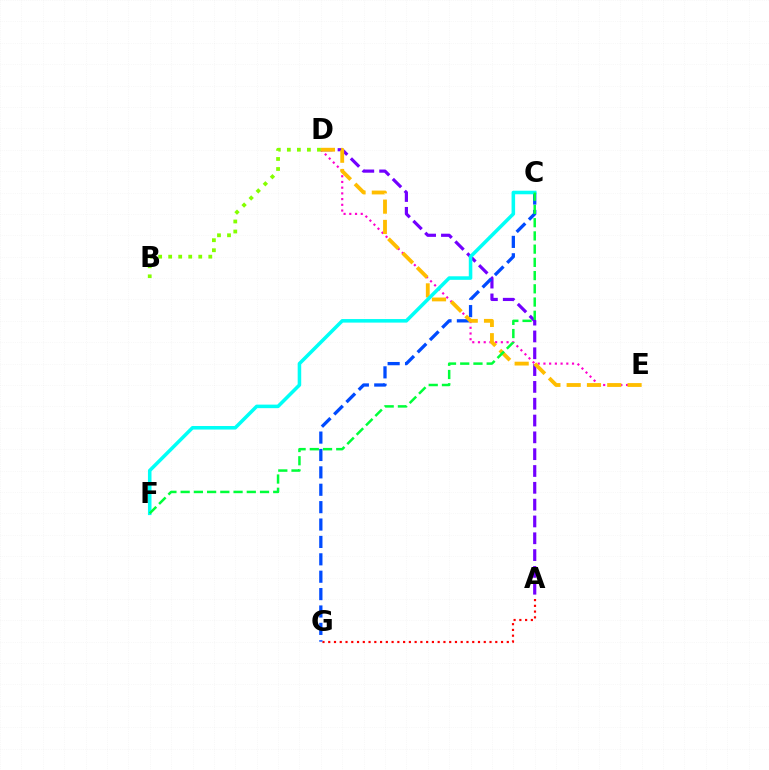{('D', 'E'): [{'color': '#ff00cf', 'line_style': 'dotted', 'thickness': 1.55}, {'color': '#ffbd00', 'line_style': 'dashed', 'thickness': 2.76}], ('A', 'D'): [{'color': '#7200ff', 'line_style': 'dashed', 'thickness': 2.28}], ('A', 'G'): [{'color': '#ff0000', 'line_style': 'dotted', 'thickness': 1.56}], ('C', 'G'): [{'color': '#004bff', 'line_style': 'dashed', 'thickness': 2.36}], ('B', 'D'): [{'color': '#84ff00', 'line_style': 'dotted', 'thickness': 2.72}], ('C', 'F'): [{'color': '#00fff6', 'line_style': 'solid', 'thickness': 2.55}, {'color': '#00ff39', 'line_style': 'dashed', 'thickness': 1.8}]}